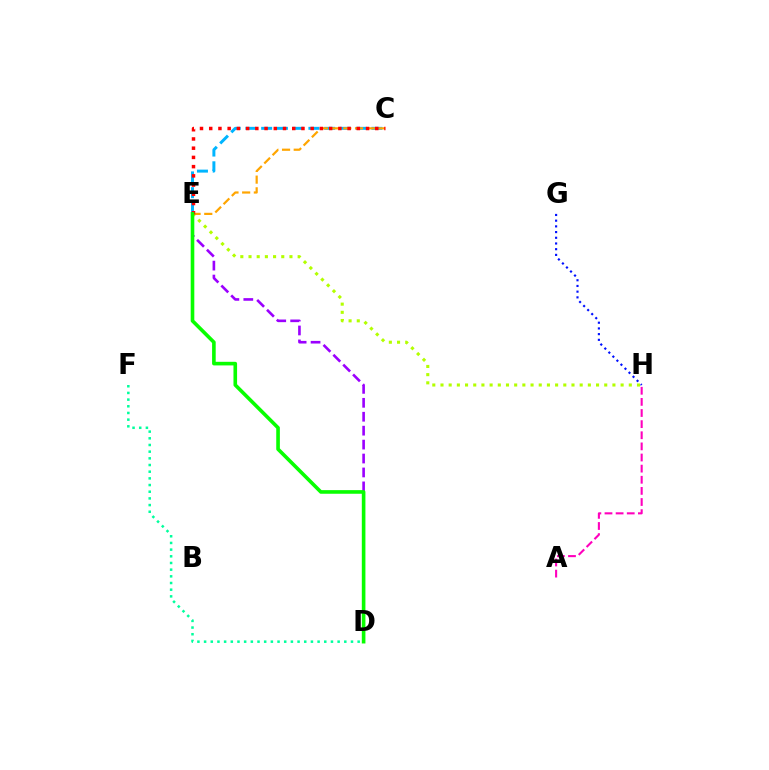{('C', 'E'): [{'color': '#00b5ff', 'line_style': 'dashed', 'thickness': 2.14}, {'color': '#ffa500', 'line_style': 'dashed', 'thickness': 1.59}, {'color': '#ff0000', 'line_style': 'dotted', 'thickness': 2.51}], ('E', 'H'): [{'color': '#b3ff00', 'line_style': 'dotted', 'thickness': 2.22}], ('D', 'E'): [{'color': '#9b00ff', 'line_style': 'dashed', 'thickness': 1.89}, {'color': '#08ff00', 'line_style': 'solid', 'thickness': 2.6}], ('A', 'H'): [{'color': '#ff00bd', 'line_style': 'dashed', 'thickness': 1.51}], ('D', 'F'): [{'color': '#00ff9d', 'line_style': 'dotted', 'thickness': 1.81}], ('G', 'H'): [{'color': '#0010ff', 'line_style': 'dotted', 'thickness': 1.55}]}